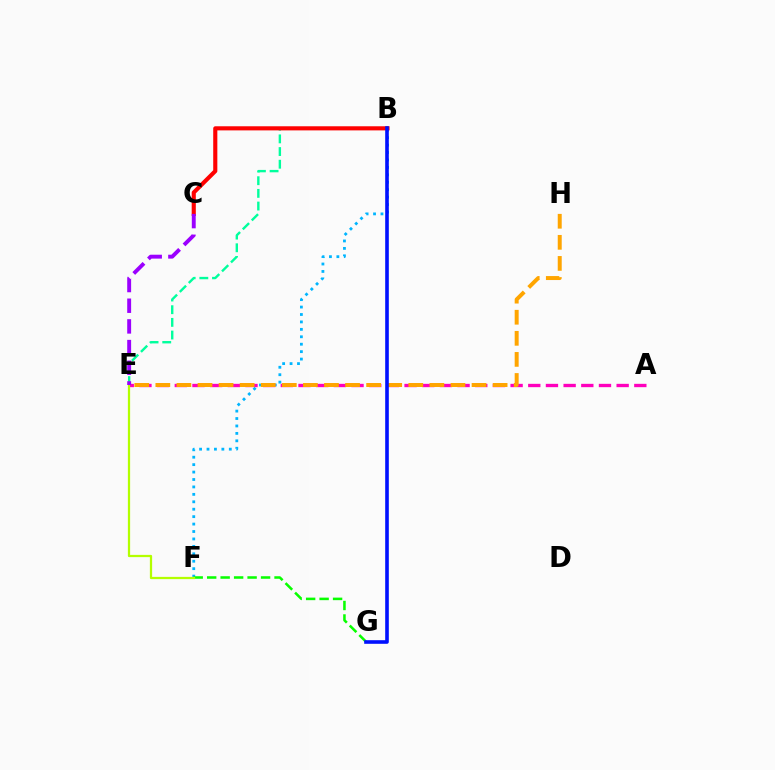{('B', 'F'): [{'color': '#00b5ff', 'line_style': 'dotted', 'thickness': 2.02}], ('F', 'G'): [{'color': '#08ff00', 'line_style': 'dashed', 'thickness': 1.83}], ('A', 'E'): [{'color': '#ff00bd', 'line_style': 'dashed', 'thickness': 2.4}], ('E', 'F'): [{'color': '#b3ff00', 'line_style': 'solid', 'thickness': 1.62}], ('B', 'E'): [{'color': '#00ff9d', 'line_style': 'dashed', 'thickness': 1.72}], ('B', 'C'): [{'color': '#ff0000', 'line_style': 'solid', 'thickness': 2.97}], ('C', 'E'): [{'color': '#9b00ff', 'line_style': 'dashed', 'thickness': 2.81}], ('E', 'H'): [{'color': '#ffa500', 'line_style': 'dashed', 'thickness': 2.86}], ('B', 'G'): [{'color': '#0010ff', 'line_style': 'solid', 'thickness': 2.6}]}